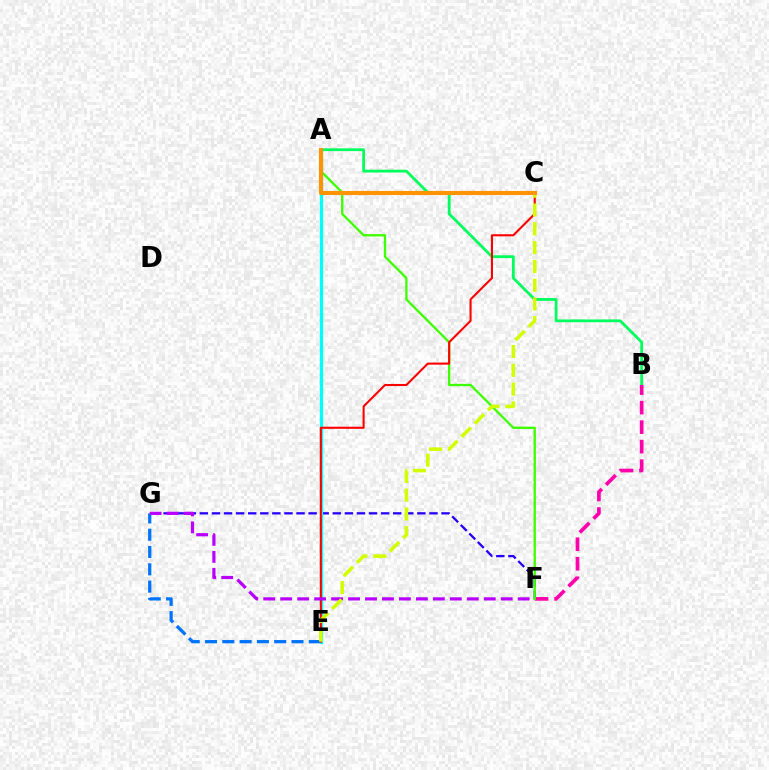{('A', 'B'): [{'color': '#00ff5c', 'line_style': 'solid', 'thickness': 2.01}], ('B', 'F'): [{'color': '#ff00ac', 'line_style': 'dashed', 'thickness': 2.65}], ('F', 'G'): [{'color': '#2500ff', 'line_style': 'dashed', 'thickness': 1.64}, {'color': '#b900ff', 'line_style': 'dashed', 'thickness': 2.3}], ('A', 'F'): [{'color': '#3dff00', 'line_style': 'solid', 'thickness': 1.67}], ('E', 'G'): [{'color': '#0074ff', 'line_style': 'dashed', 'thickness': 2.35}], ('A', 'E'): [{'color': '#00fff6', 'line_style': 'solid', 'thickness': 2.37}], ('C', 'E'): [{'color': '#ff0000', 'line_style': 'solid', 'thickness': 1.51}, {'color': '#d1ff00', 'line_style': 'dashed', 'thickness': 2.55}], ('A', 'C'): [{'color': '#ff9400', 'line_style': 'solid', 'thickness': 2.96}]}